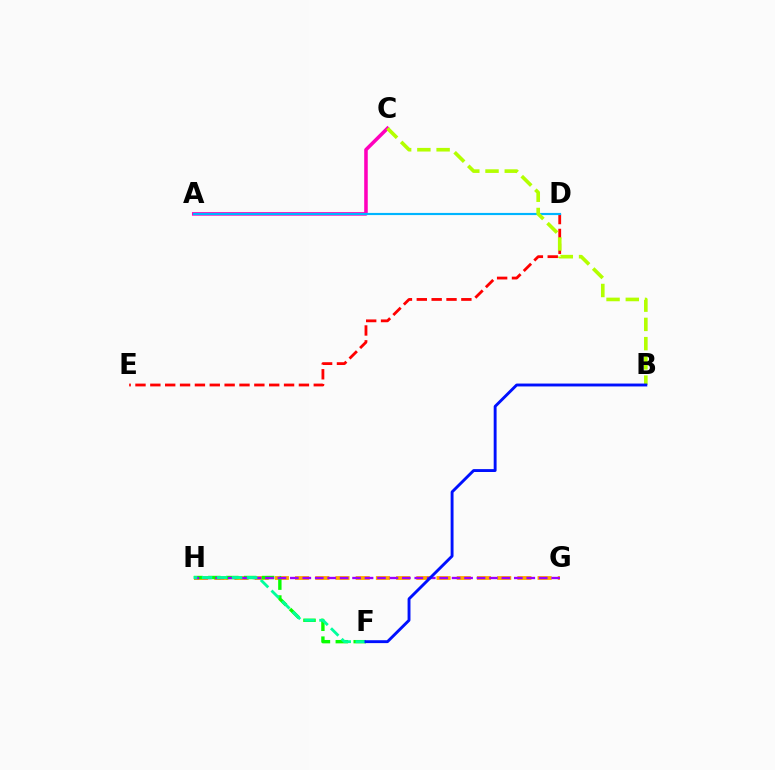{('D', 'E'): [{'color': '#ff0000', 'line_style': 'dashed', 'thickness': 2.02}], ('G', 'H'): [{'color': '#ffa500', 'line_style': 'dashed', 'thickness': 2.75}, {'color': '#9b00ff', 'line_style': 'dashed', 'thickness': 1.69}], ('A', 'C'): [{'color': '#ff00bd', 'line_style': 'solid', 'thickness': 2.56}], ('F', 'H'): [{'color': '#08ff00', 'line_style': 'dashed', 'thickness': 2.43}, {'color': '#00ff9d', 'line_style': 'dashed', 'thickness': 2.04}], ('A', 'D'): [{'color': '#00b5ff', 'line_style': 'solid', 'thickness': 1.55}], ('B', 'C'): [{'color': '#b3ff00', 'line_style': 'dashed', 'thickness': 2.61}], ('B', 'F'): [{'color': '#0010ff', 'line_style': 'solid', 'thickness': 2.08}]}